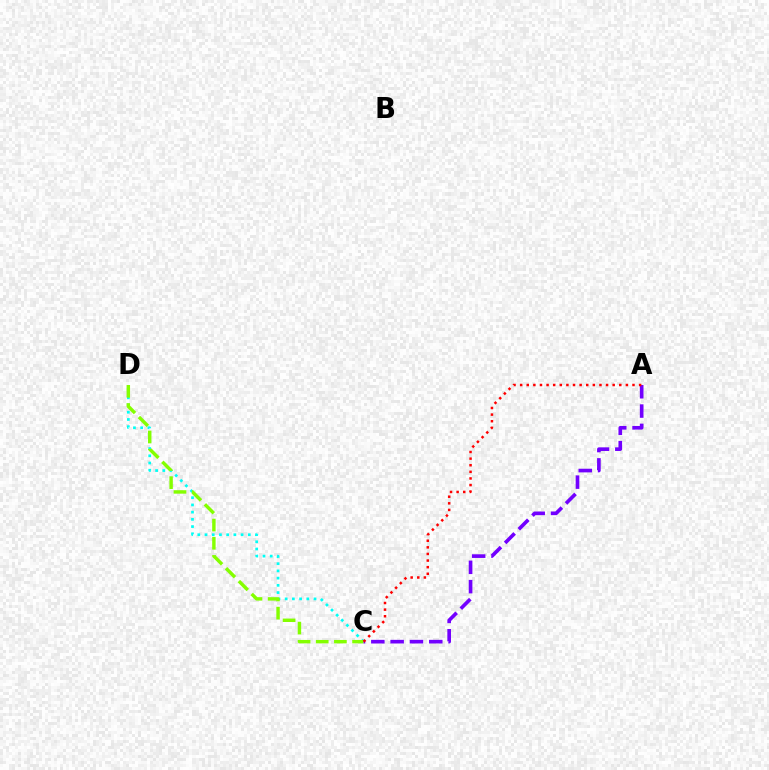{('C', 'D'): [{'color': '#00fff6', 'line_style': 'dotted', 'thickness': 1.96}, {'color': '#84ff00', 'line_style': 'dashed', 'thickness': 2.47}], ('A', 'C'): [{'color': '#7200ff', 'line_style': 'dashed', 'thickness': 2.62}, {'color': '#ff0000', 'line_style': 'dotted', 'thickness': 1.8}]}